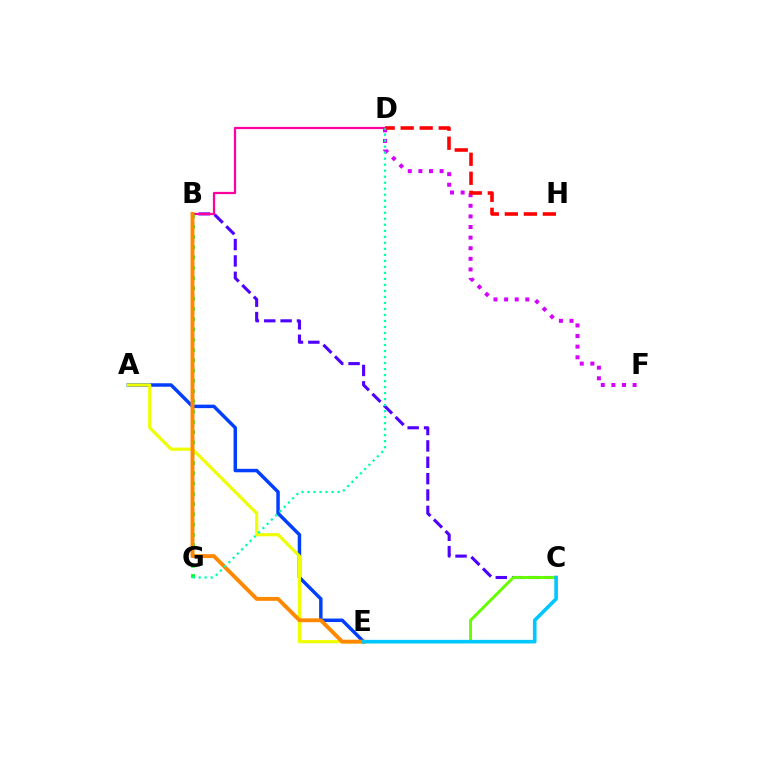{('A', 'E'): [{'color': '#003fff', 'line_style': 'solid', 'thickness': 2.49}, {'color': '#eeff00', 'line_style': 'solid', 'thickness': 2.27}], ('D', 'F'): [{'color': '#d600ff', 'line_style': 'dotted', 'thickness': 2.88}], ('D', 'H'): [{'color': '#ff0000', 'line_style': 'dashed', 'thickness': 2.58}], ('B', 'C'): [{'color': '#4f00ff', 'line_style': 'dashed', 'thickness': 2.22}], ('B', 'D'): [{'color': '#ff00a0', 'line_style': 'solid', 'thickness': 1.62}], ('B', 'G'): [{'color': '#00ff27', 'line_style': 'dotted', 'thickness': 2.79}], ('C', 'E'): [{'color': '#66ff00', 'line_style': 'solid', 'thickness': 2.1}, {'color': '#00c7ff', 'line_style': 'solid', 'thickness': 2.6}], ('B', 'E'): [{'color': '#ff8800', 'line_style': 'solid', 'thickness': 2.8}], ('D', 'G'): [{'color': '#00ffaf', 'line_style': 'dotted', 'thickness': 1.63}]}